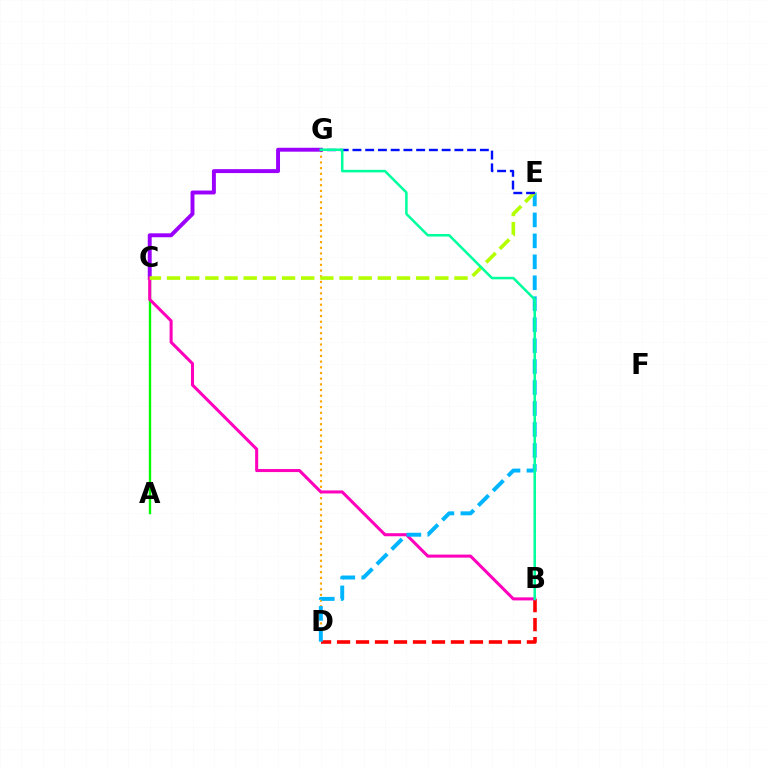{('B', 'D'): [{'color': '#ff0000', 'line_style': 'dashed', 'thickness': 2.58}], ('A', 'C'): [{'color': '#08ff00', 'line_style': 'solid', 'thickness': 1.71}], ('D', 'G'): [{'color': '#ffa500', 'line_style': 'dotted', 'thickness': 1.55}], ('C', 'G'): [{'color': '#9b00ff', 'line_style': 'solid', 'thickness': 2.82}], ('B', 'C'): [{'color': '#ff00bd', 'line_style': 'solid', 'thickness': 2.19}], ('D', 'E'): [{'color': '#00b5ff', 'line_style': 'dashed', 'thickness': 2.85}], ('C', 'E'): [{'color': '#b3ff00', 'line_style': 'dashed', 'thickness': 2.6}], ('E', 'G'): [{'color': '#0010ff', 'line_style': 'dashed', 'thickness': 1.73}], ('B', 'G'): [{'color': '#00ff9d', 'line_style': 'solid', 'thickness': 1.81}]}